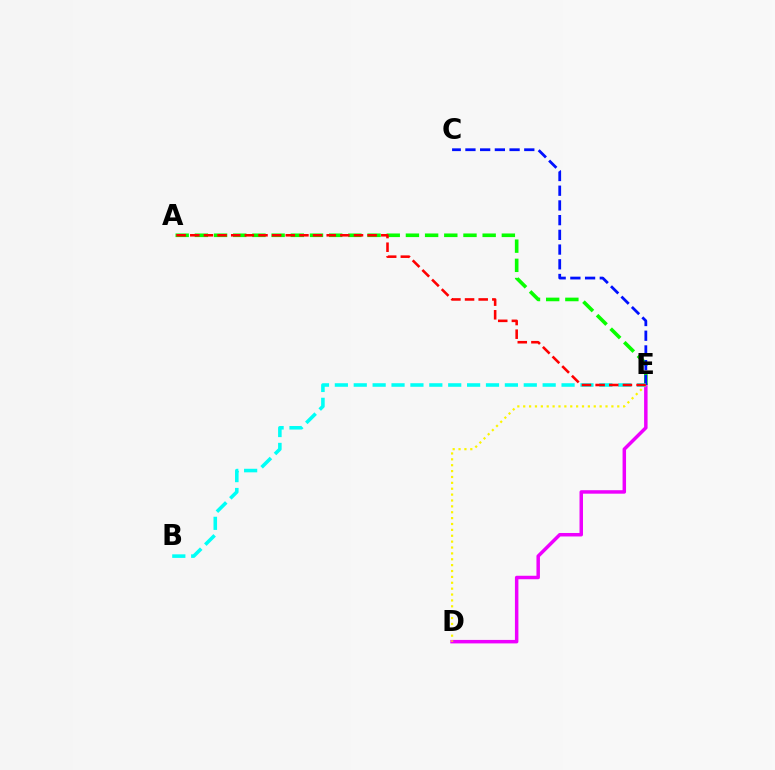{('D', 'E'): [{'color': '#ee00ff', 'line_style': 'solid', 'thickness': 2.51}, {'color': '#fcf500', 'line_style': 'dotted', 'thickness': 1.6}], ('A', 'E'): [{'color': '#08ff00', 'line_style': 'dashed', 'thickness': 2.61}, {'color': '#ff0000', 'line_style': 'dashed', 'thickness': 1.85}], ('C', 'E'): [{'color': '#0010ff', 'line_style': 'dashed', 'thickness': 2.0}], ('B', 'E'): [{'color': '#00fff6', 'line_style': 'dashed', 'thickness': 2.57}]}